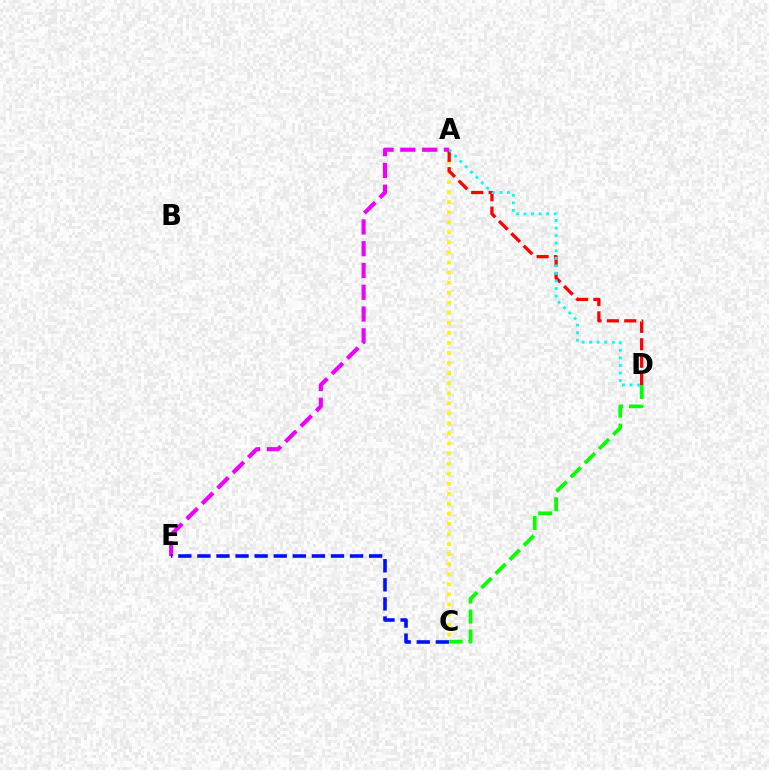{('A', 'C'): [{'color': '#fcf500', 'line_style': 'dotted', 'thickness': 2.73}], ('C', 'D'): [{'color': '#08ff00', 'line_style': 'dashed', 'thickness': 2.72}], ('A', 'D'): [{'color': '#ff0000', 'line_style': 'dashed', 'thickness': 2.37}, {'color': '#00fff6', 'line_style': 'dotted', 'thickness': 2.05}], ('A', 'E'): [{'color': '#ee00ff', 'line_style': 'dashed', 'thickness': 2.96}], ('C', 'E'): [{'color': '#0010ff', 'line_style': 'dashed', 'thickness': 2.59}]}